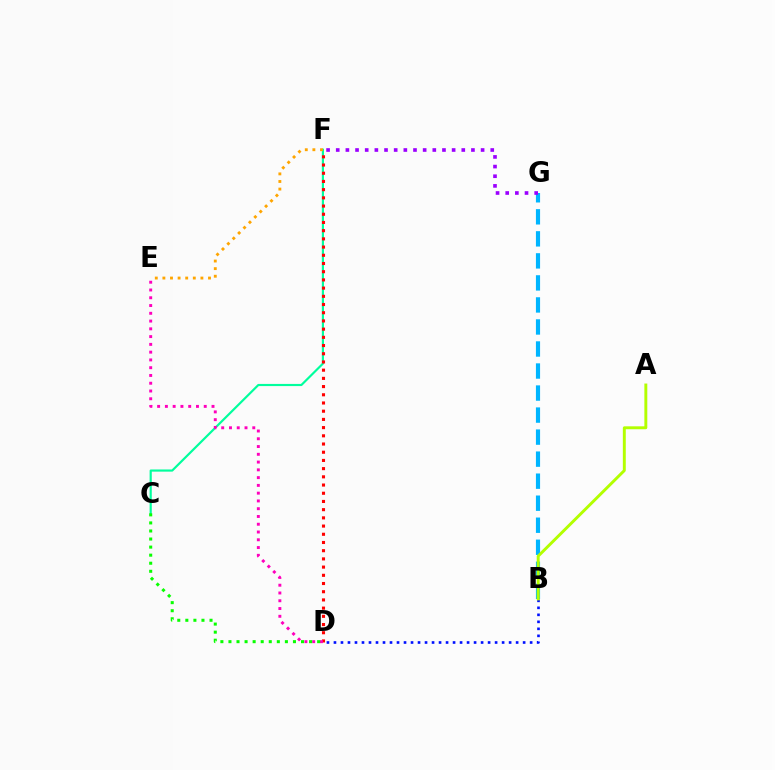{('C', 'F'): [{'color': '#00ff9d', 'line_style': 'solid', 'thickness': 1.56}], ('E', 'F'): [{'color': '#ffa500', 'line_style': 'dotted', 'thickness': 2.07}], ('B', 'G'): [{'color': '#00b5ff', 'line_style': 'dashed', 'thickness': 2.99}], ('D', 'F'): [{'color': '#ff0000', 'line_style': 'dotted', 'thickness': 2.23}], ('B', 'D'): [{'color': '#0010ff', 'line_style': 'dotted', 'thickness': 1.9}], ('F', 'G'): [{'color': '#9b00ff', 'line_style': 'dotted', 'thickness': 2.62}], ('D', 'E'): [{'color': '#ff00bd', 'line_style': 'dotted', 'thickness': 2.11}], ('A', 'B'): [{'color': '#b3ff00', 'line_style': 'solid', 'thickness': 2.1}], ('C', 'D'): [{'color': '#08ff00', 'line_style': 'dotted', 'thickness': 2.19}]}